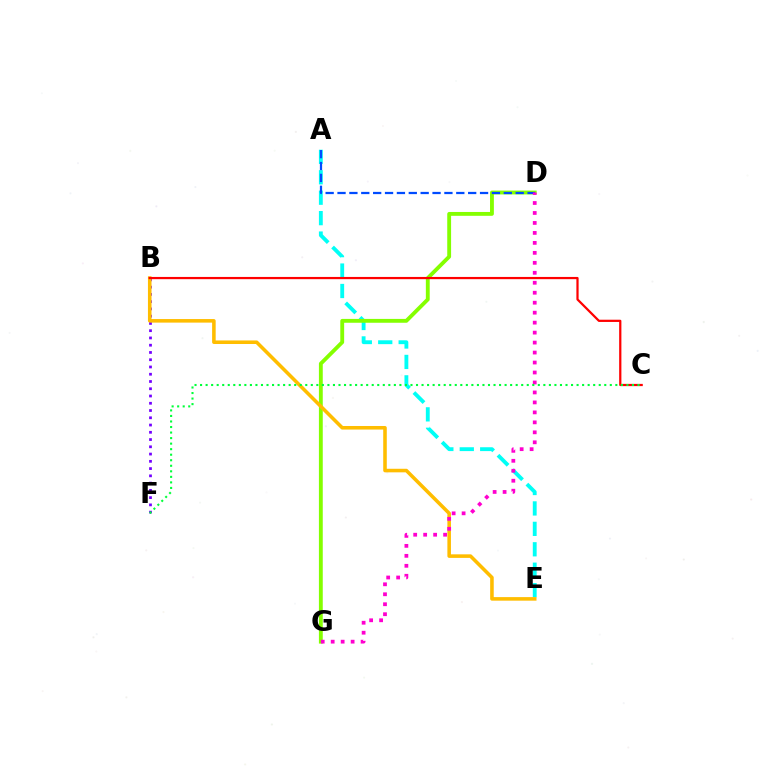{('A', 'E'): [{'color': '#00fff6', 'line_style': 'dashed', 'thickness': 2.78}], ('B', 'F'): [{'color': '#7200ff', 'line_style': 'dotted', 'thickness': 1.97}], ('D', 'G'): [{'color': '#84ff00', 'line_style': 'solid', 'thickness': 2.77}, {'color': '#ff00cf', 'line_style': 'dotted', 'thickness': 2.71}], ('B', 'E'): [{'color': '#ffbd00', 'line_style': 'solid', 'thickness': 2.56}], ('B', 'C'): [{'color': '#ff0000', 'line_style': 'solid', 'thickness': 1.61}], ('A', 'D'): [{'color': '#004bff', 'line_style': 'dashed', 'thickness': 1.61}], ('C', 'F'): [{'color': '#00ff39', 'line_style': 'dotted', 'thickness': 1.5}]}